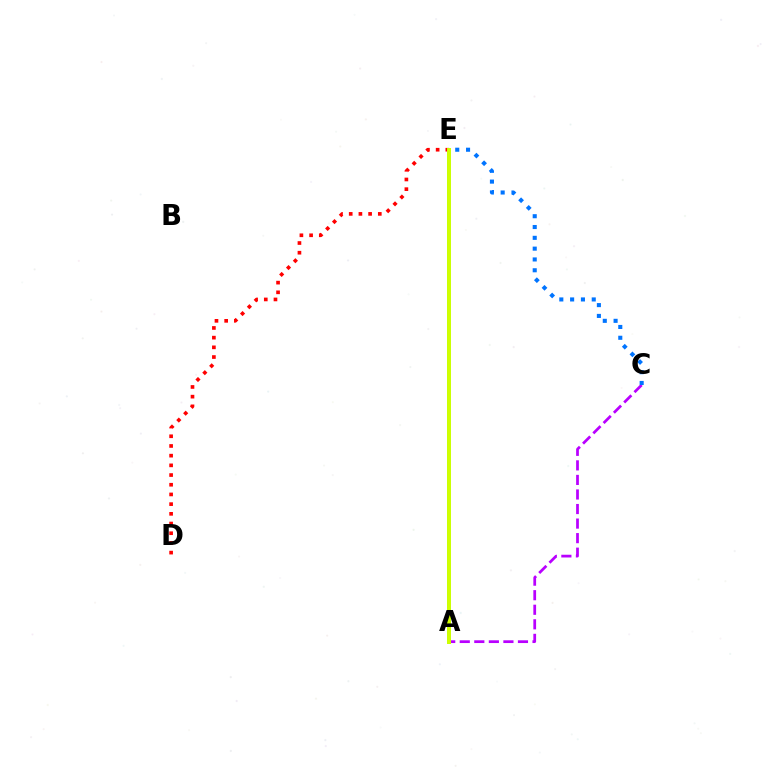{('D', 'E'): [{'color': '#ff0000', 'line_style': 'dotted', 'thickness': 2.63}], ('A', 'E'): [{'color': '#00ff5c', 'line_style': 'solid', 'thickness': 2.62}, {'color': '#d1ff00', 'line_style': 'solid', 'thickness': 2.82}], ('A', 'C'): [{'color': '#b900ff', 'line_style': 'dashed', 'thickness': 1.98}], ('C', 'E'): [{'color': '#0074ff', 'line_style': 'dotted', 'thickness': 2.94}]}